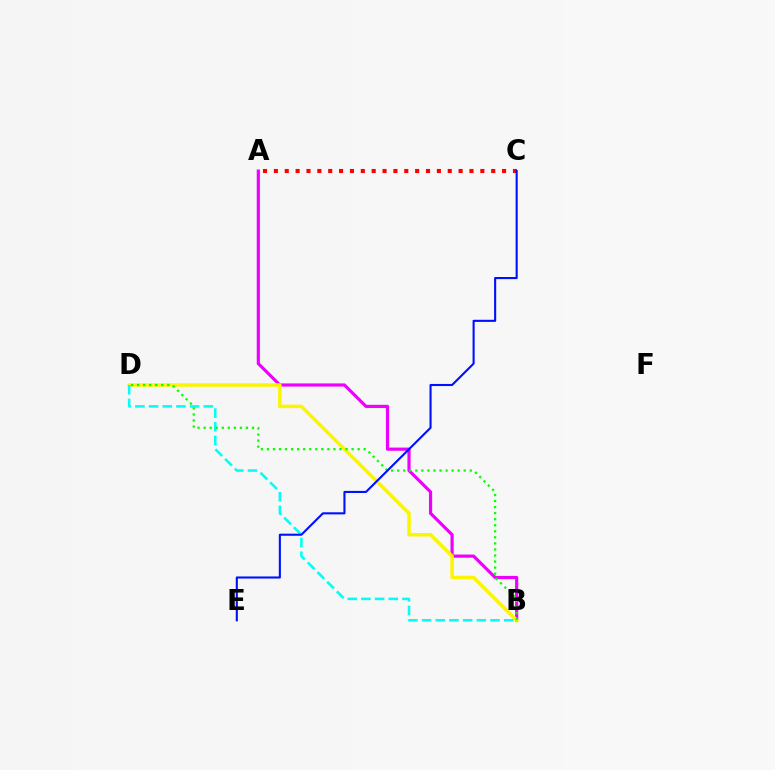{('A', 'B'): [{'color': '#ee00ff', 'line_style': 'solid', 'thickness': 2.29}], ('A', 'C'): [{'color': '#ff0000', 'line_style': 'dotted', 'thickness': 2.95}], ('B', 'D'): [{'color': '#fcf500', 'line_style': 'solid', 'thickness': 2.52}, {'color': '#00fff6', 'line_style': 'dashed', 'thickness': 1.86}, {'color': '#08ff00', 'line_style': 'dotted', 'thickness': 1.64}], ('C', 'E'): [{'color': '#0010ff', 'line_style': 'solid', 'thickness': 1.51}]}